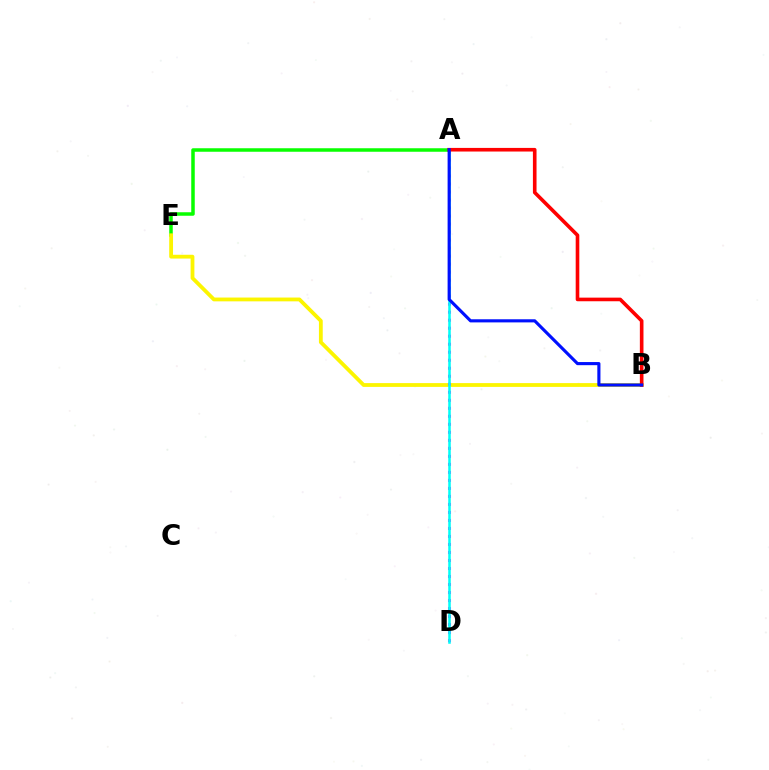{('A', 'E'): [{'color': '#08ff00', 'line_style': 'solid', 'thickness': 2.52}], ('B', 'E'): [{'color': '#fcf500', 'line_style': 'solid', 'thickness': 2.74}], ('A', 'D'): [{'color': '#ee00ff', 'line_style': 'dotted', 'thickness': 2.18}, {'color': '#00fff6', 'line_style': 'solid', 'thickness': 1.83}], ('A', 'B'): [{'color': '#ff0000', 'line_style': 'solid', 'thickness': 2.61}, {'color': '#0010ff', 'line_style': 'solid', 'thickness': 2.25}]}